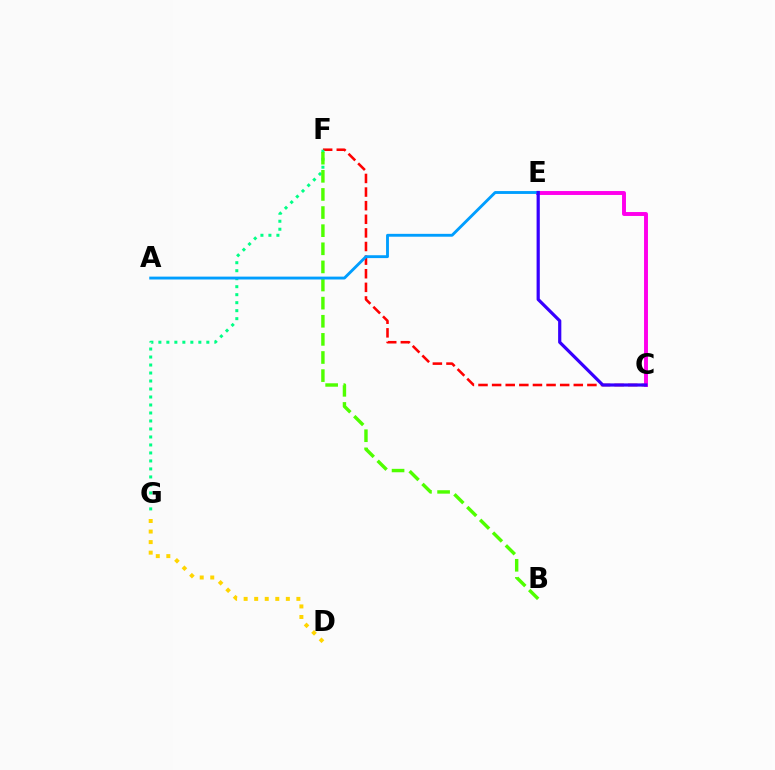{('C', 'F'): [{'color': '#ff0000', 'line_style': 'dashed', 'thickness': 1.85}], ('F', 'G'): [{'color': '#00ff86', 'line_style': 'dotted', 'thickness': 2.17}], ('C', 'E'): [{'color': '#ff00ed', 'line_style': 'solid', 'thickness': 2.83}, {'color': '#3700ff', 'line_style': 'solid', 'thickness': 2.31}], ('B', 'F'): [{'color': '#4fff00', 'line_style': 'dashed', 'thickness': 2.46}], ('A', 'E'): [{'color': '#009eff', 'line_style': 'solid', 'thickness': 2.06}], ('D', 'G'): [{'color': '#ffd500', 'line_style': 'dotted', 'thickness': 2.87}]}